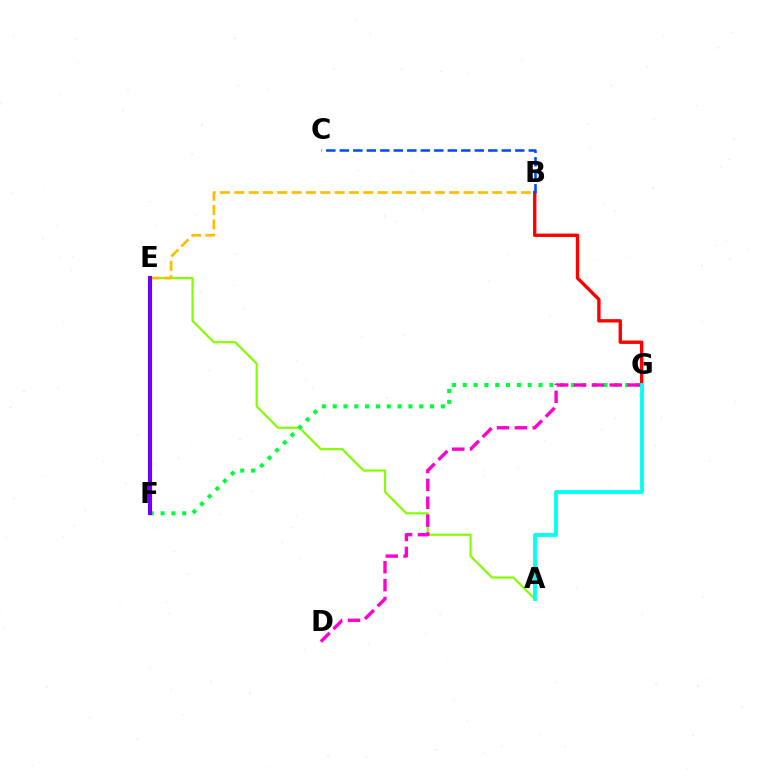{('B', 'G'): [{'color': '#ff0000', 'line_style': 'solid', 'thickness': 2.42}], ('A', 'E'): [{'color': '#84ff00', 'line_style': 'solid', 'thickness': 1.57}], ('F', 'G'): [{'color': '#00ff39', 'line_style': 'dotted', 'thickness': 2.94}], ('B', 'C'): [{'color': '#004bff', 'line_style': 'dashed', 'thickness': 1.83}], ('D', 'G'): [{'color': '#ff00cf', 'line_style': 'dashed', 'thickness': 2.43}], ('A', 'G'): [{'color': '#00fff6', 'line_style': 'solid', 'thickness': 2.76}], ('B', 'E'): [{'color': '#ffbd00', 'line_style': 'dashed', 'thickness': 1.95}], ('E', 'F'): [{'color': '#7200ff', 'line_style': 'solid', 'thickness': 2.96}]}